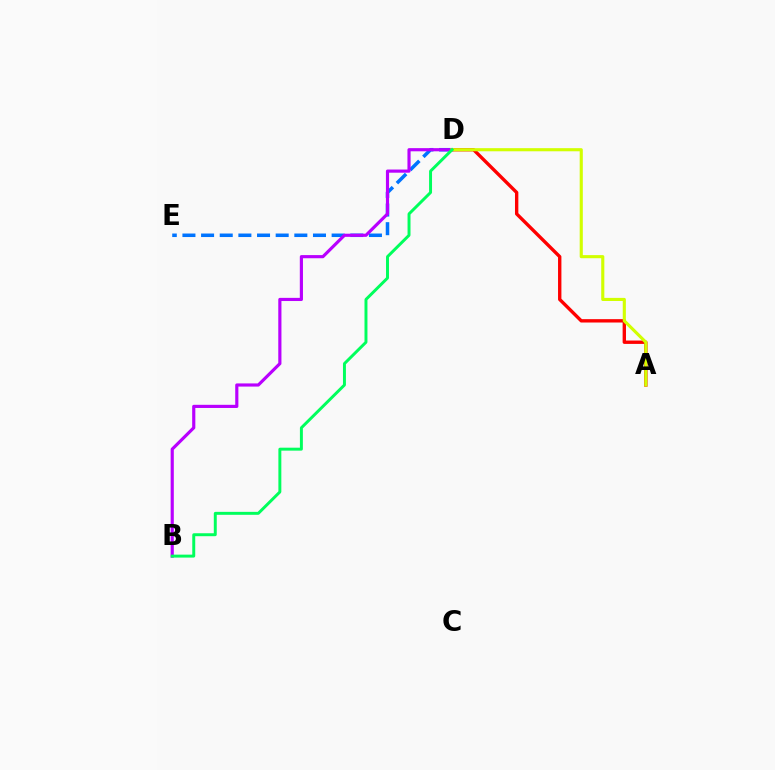{('A', 'D'): [{'color': '#ff0000', 'line_style': 'solid', 'thickness': 2.42}, {'color': '#d1ff00', 'line_style': 'solid', 'thickness': 2.24}], ('D', 'E'): [{'color': '#0074ff', 'line_style': 'dashed', 'thickness': 2.53}], ('B', 'D'): [{'color': '#b900ff', 'line_style': 'solid', 'thickness': 2.27}, {'color': '#00ff5c', 'line_style': 'solid', 'thickness': 2.13}]}